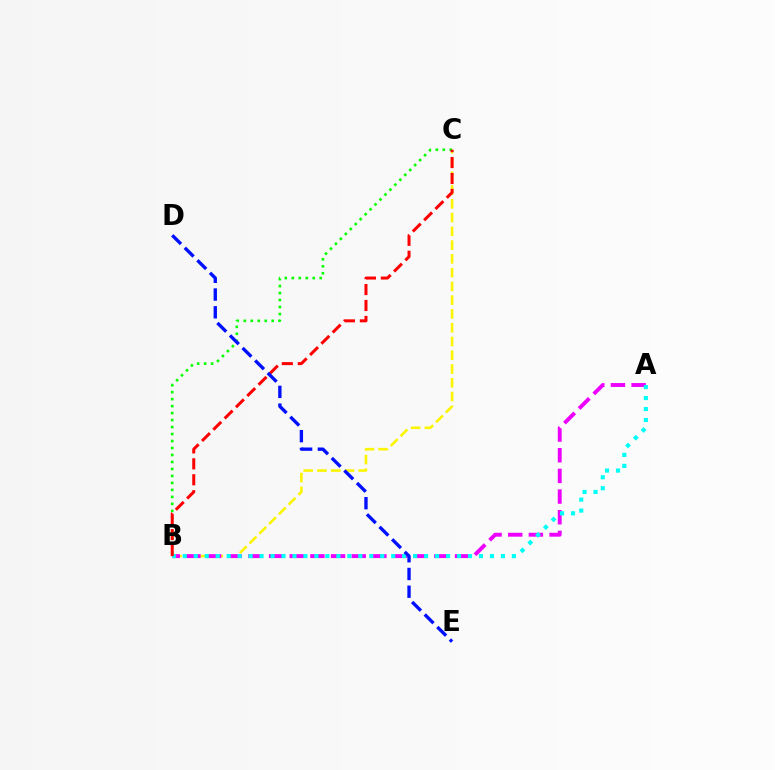{('B', 'C'): [{'color': '#fcf500', 'line_style': 'dashed', 'thickness': 1.87}, {'color': '#08ff00', 'line_style': 'dotted', 'thickness': 1.9}, {'color': '#ff0000', 'line_style': 'dashed', 'thickness': 2.17}], ('A', 'B'): [{'color': '#ee00ff', 'line_style': 'dashed', 'thickness': 2.81}, {'color': '#00fff6', 'line_style': 'dotted', 'thickness': 2.98}], ('D', 'E'): [{'color': '#0010ff', 'line_style': 'dashed', 'thickness': 2.41}]}